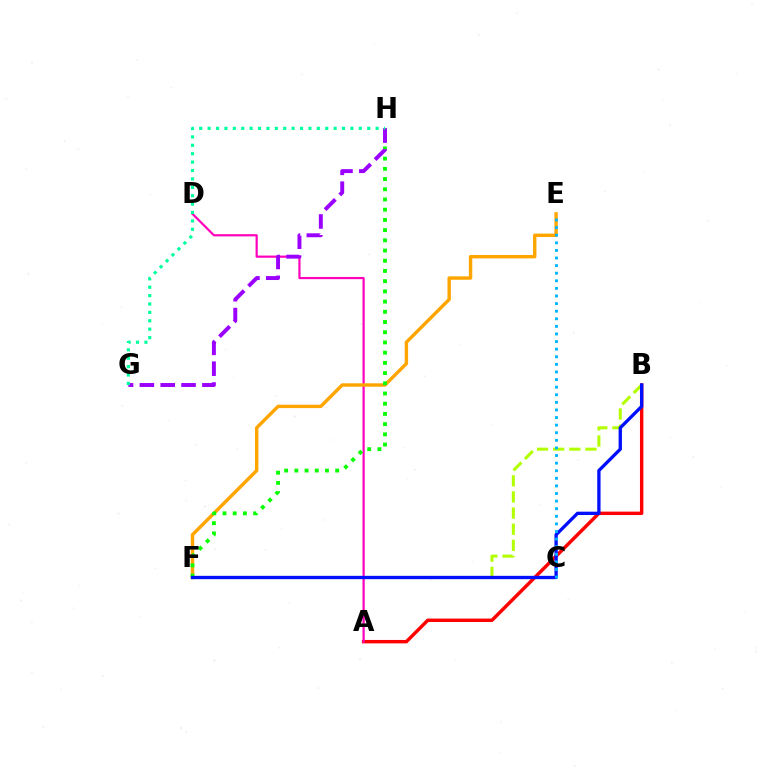{('A', 'B'): [{'color': '#ff0000', 'line_style': 'solid', 'thickness': 2.46}], ('A', 'D'): [{'color': '#ff00bd', 'line_style': 'solid', 'thickness': 1.59}], ('E', 'F'): [{'color': '#ffa500', 'line_style': 'solid', 'thickness': 2.46}], ('B', 'F'): [{'color': '#b3ff00', 'line_style': 'dashed', 'thickness': 2.19}, {'color': '#0010ff', 'line_style': 'solid', 'thickness': 2.39}], ('F', 'H'): [{'color': '#08ff00', 'line_style': 'dotted', 'thickness': 2.77}], ('G', 'H'): [{'color': '#9b00ff', 'line_style': 'dashed', 'thickness': 2.83}, {'color': '#00ff9d', 'line_style': 'dotted', 'thickness': 2.28}], ('C', 'E'): [{'color': '#00b5ff', 'line_style': 'dotted', 'thickness': 2.06}]}